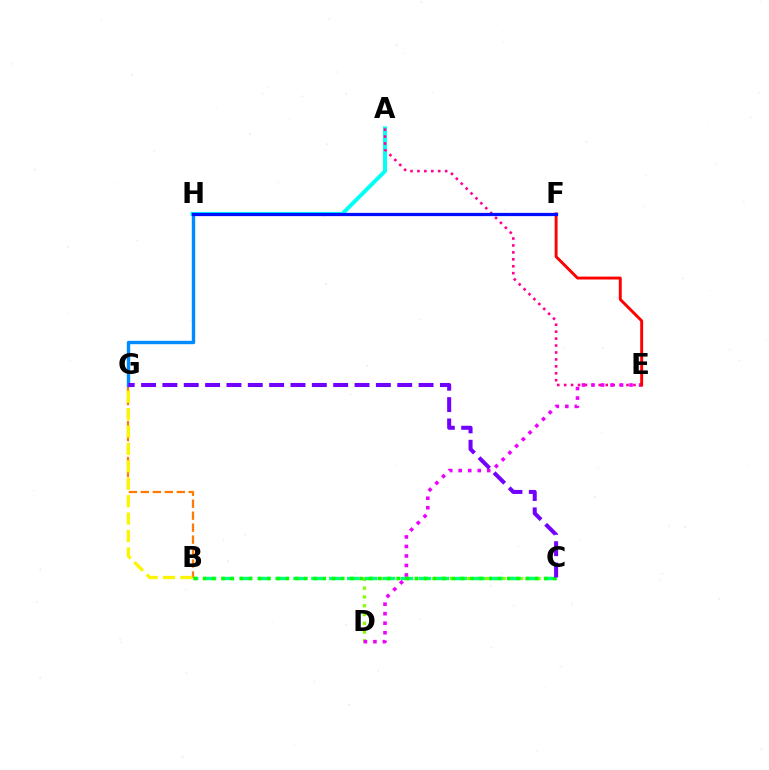{('A', 'H'): [{'color': '#00fff6', 'line_style': 'solid', 'thickness': 2.84}], ('A', 'E'): [{'color': '#ff0094', 'line_style': 'dotted', 'thickness': 1.88}], ('B', 'G'): [{'color': '#ff7c00', 'line_style': 'dashed', 'thickness': 1.63}, {'color': '#fcf500', 'line_style': 'dashed', 'thickness': 2.37}], ('C', 'D'): [{'color': '#84ff00', 'line_style': 'dotted', 'thickness': 2.38}], ('B', 'C'): [{'color': '#00ff74', 'line_style': 'dashed', 'thickness': 2.43}, {'color': '#08ff00', 'line_style': 'dotted', 'thickness': 2.5}], ('D', 'E'): [{'color': '#ee00ff', 'line_style': 'dotted', 'thickness': 2.58}], ('E', 'F'): [{'color': '#ff0000', 'line_style': 'solid', 'thickness': 2.09}], ('G', 'H'): [{'color': '#008cff', 'line_style': 'solid', 'thickness': 2.45}], ('F', 'H'): [{'color': '#0010ff', 'line_style': 'solid', 'thickness': 2.33}], ('C', 'G'): [{'color': '#7200ff', 'line_style': 'dashed', 'thickness': 2.9}]}